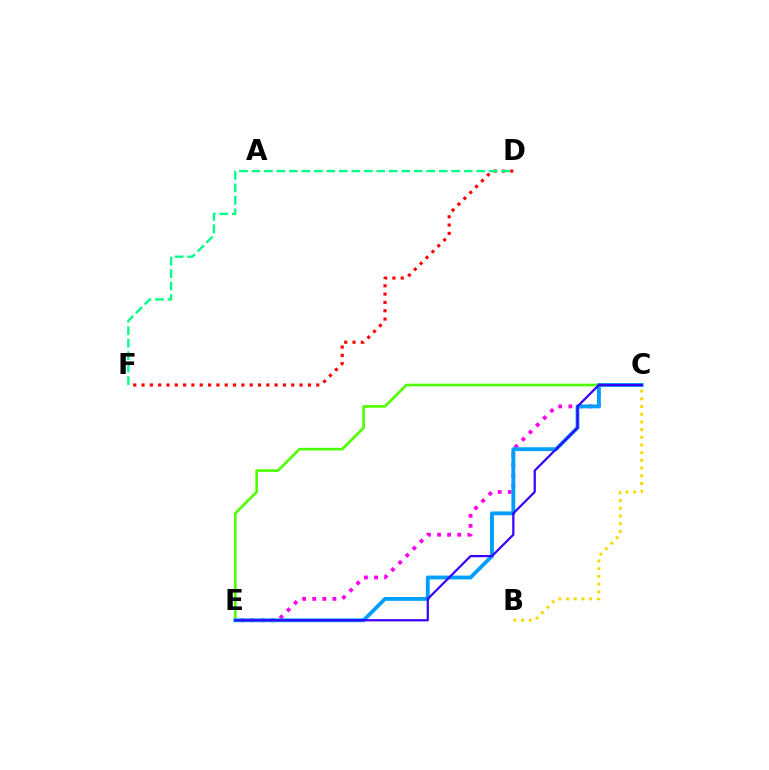{('C', 'E'): [{'color': '#ff00ed', 'line_style': 'dotted', 'thickness': 2.74}, {'color': '#4fff00', 'line_style': 'solid', 'thickness': 1.91}, {'color': '#009eff', 'line_style': 'solid', 'thickness': 2.76}, {'color': '#3700ff', 'line_style': 'solid', 'thickness': 1.6}], ('D', 'F'): [{'color': '#ff0000', 'line_style': 'dotted', 'thickness': 2.26}, {'color': '#00ff86', 'line_style': 'dashed', 'thickness': 1.7}], ('B', 'C'): [{'color': '#ffd500', 'line_style': 'dotted', 'thickness': 2.09}]}